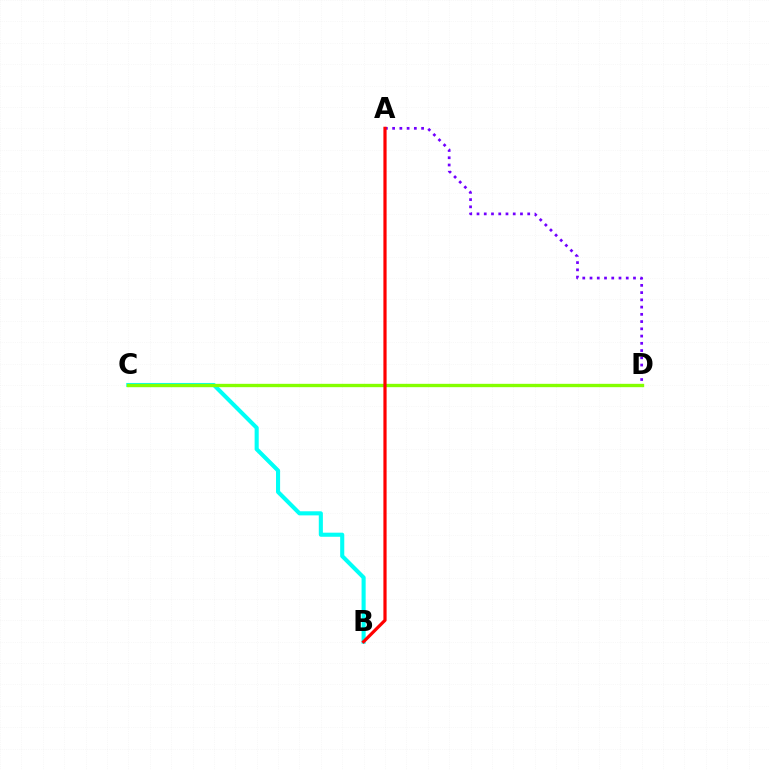{('B', 'C'): [{'color': '#00fff6', 'line_style': 'solid', 'thickness': 2.95}], ('A', 'D'): [{'color': '#7200ff', 'line_style': 'dotted', 'thickness': 1.97}], ('C', 'D'): [{'color': '#84ff00', 'line_style': 'solid', 'thickness': 2.41}], ('A', 'B'): [{'color': '#ff0000', 'line_style': 'solid', 'thickness': 2.3}]}